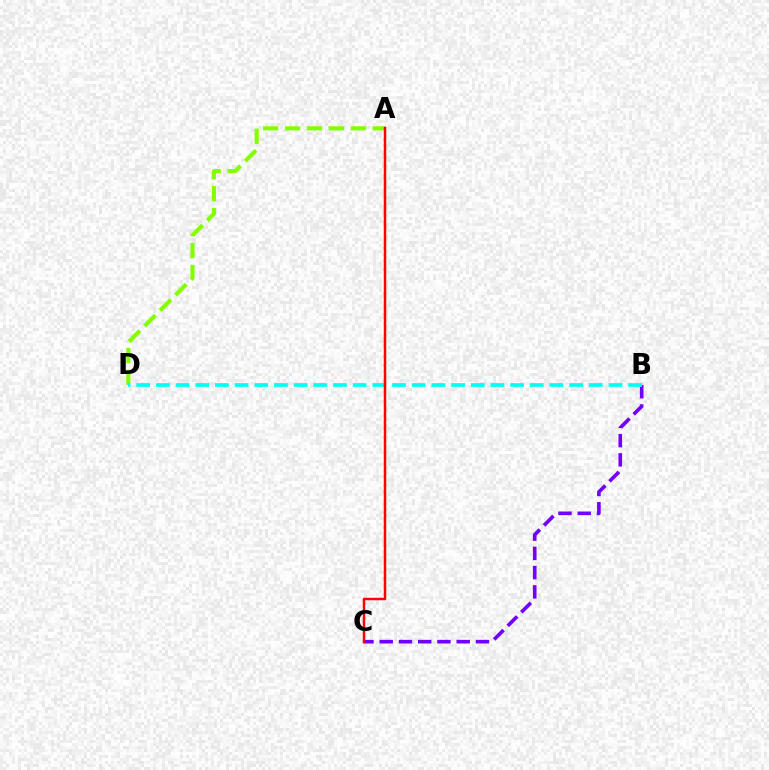{('A', 'D'): [{'color': '#84ff00', 'line_style': 'dashed', 'thickness': 2.98}], ('B', 'C'): [{'color': '#7200ff', 'line_style': 'dashed', 'thickness': 2.62}], ('B', 'D'): [{'color': '#00fff6', 'line_style': 'dashed', 'thickness': 2.67}], ('A', 'C'): [{'color': '#ff0000', 'line_style': 'solid', 'thickness': 1.78}]}